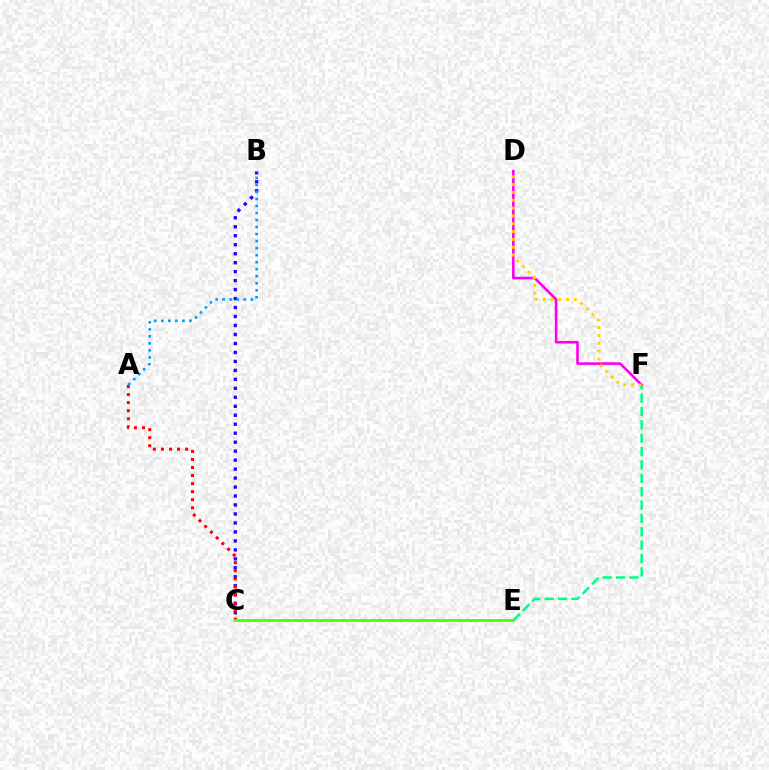{('B', 'C'): [{'color': '#3700ff', 'line_style': 'dotted', 'thickness': 2.44}], ('A', 'C'): [{'color': '#ff0000', 'line_style': 'dotted', 'thickness': 2.19}], ('D', 'F'): [{'color': '#ff00ed', 'line_style': 'solid', 'thickness': 1.87}, {'color': '#ffd500', 'line_style': 'dotted', 'thickness': 2.13}], ('A', 'B'): [{'color': '#009eff', 'line_style': 'dotted', 'thickness': 1.91}], ('C', 'E'): [{'color': '#4fff00', 'line_style': 'solid', 'thickness': 2.05}], ('E', 'F'): [{'color': '#00ff86', 'line_style': 'dashed', 'thickness': 1.82}]}